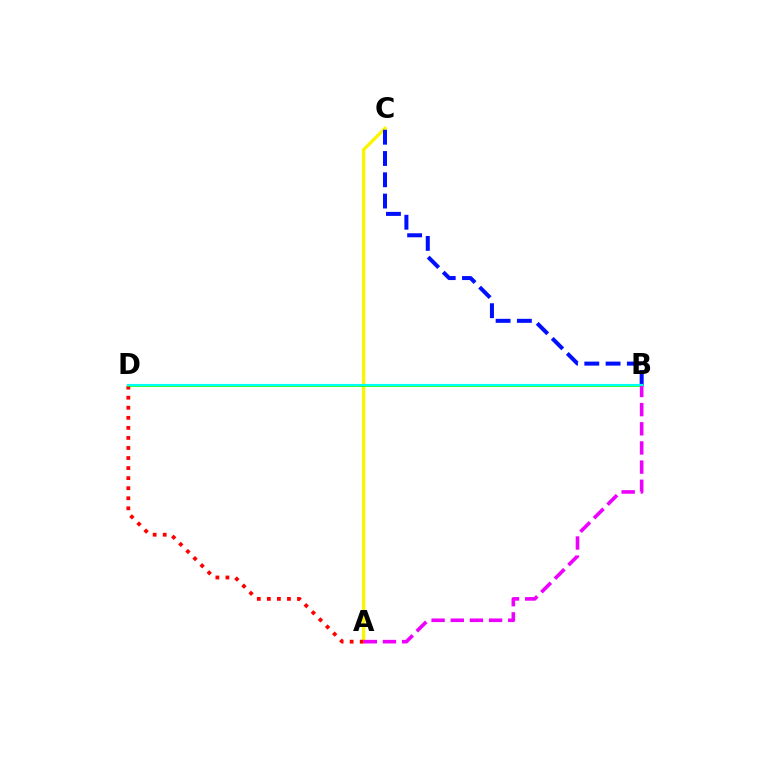{('A', 'C'): [{'color': '#fcf500', 'line_style': 'solid', 'thickness': 2.4}], ('B', 'C'): [{'color': '#0010ff', 'line_style': 'dashed', 'thickness': 2.89}], ('A', 'D'): [{'color': '#ff0000', 'line_style': 'dotted', 'thickness': 2.73}], ('B', 'D'): [{'color': '#08ff00', 'line_style': 'solid', 'thickness': 1.85}, {'color': '#00fff6', 'line_style': 'solid', 'thickness': 1.54}], ('A', 'B'): [{'color': '#ee00ff', 'line_style': 'dashed', 'thickness': 2.6}]}